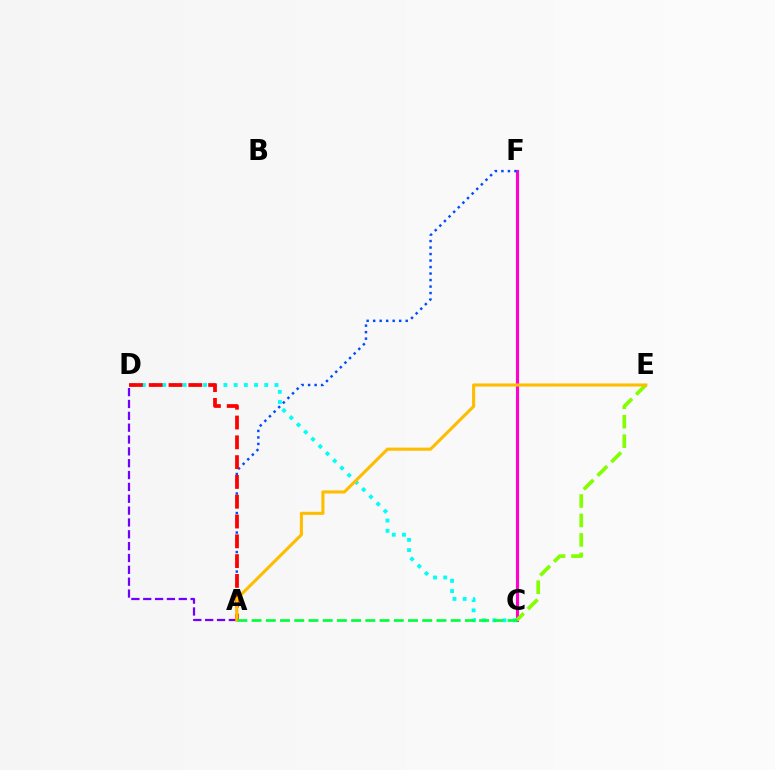{('C', 'F'): [{'color': '#ff00cf', 'line_style': 'solid', 'thickness': 2.24}], ('C', 'E'): [{'color': '#84ff00', 'line_style': 'dashed', 'thickness': 2.64}], ('A', 'F'): [{'color': '#004bff', 'line_style': 'dotted', 'thickness': 1.77}], ('A', 'D'): [{'color': '#7200ff', 'line_style': 'dashed', 'thickness': 1.61}, {'color': '#ff0000', 'line_style': 'dashed', 'thickness': 2.69}], ('C', 'D'): [{'color': '#00fff6', 'line_style': 'dotted', 'thickness': 2.77}], ('A', 'E'): [{'color': '#ffbd00', 'line_style': 'solid', 'thickness': 2.23}], ('A', 'C'): [{'color': '#00ff39', 'line_style': 'dashed', 'thickness': 1.93}]}